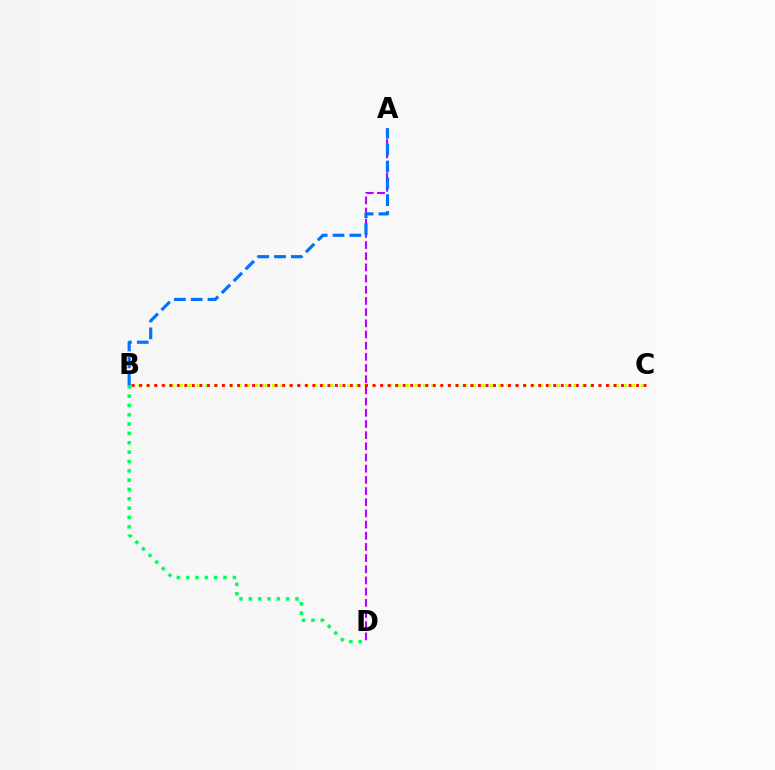{('B', 'C'): [{'color': '#d1ff00', 'line_style': 'dotted', 'thickness': 2.28}, {'color': '#ff0000', 'line_style': 'dotted', 'thickness': 2.05}], ('B', 'D'): [{'color': '#00ff5c', 'line_style': 'dotted', 'thickness': 2.54}], ('A', 'D'): [{'color': '#b900ff', 'line_style': 'dashed', 'thickness': 1.52}], ('A', 'B'): [{'color': '#0074ff', 'line_style': 'dashed', 'thickness': 2.29}]}